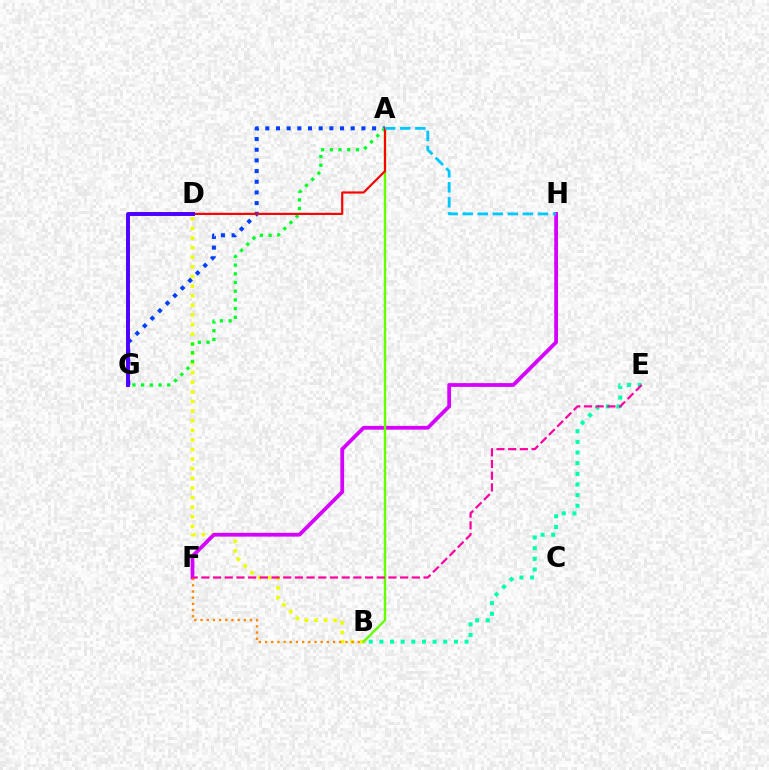{('B', 'D'): [{'color': '#eeff00', 'line_style': 'dotted', 'thickness': 2.61}], ('A', 'G'): [{'color': '#003fff', 'line_style': 'dotted', 'thickness': 2.9}, {'color': '#00ff27', 'line_style': 'dotted', 'thickness': 2.36}], ('B', 'E'): [{'color': '#00ffaf', 'line_style': 'dotted', 'thickness': 2.89}], ('F', 'H'): [{'color': '#d600ff', 'line_style': 'solid', 'thickness': 2.71}], ('A', 'B'): [{'color': '#66ff00', 'line_style': 'solid', 'thickness': 1.72}], ('B', 'F'): [{'color': '#ff8800', 'line_style': 'dotted', 'thickness': 1.68}], ('E', 'F'): [{'color': '#ff00a0', 'line_style': 'dashed', 'thickness': 1.59}], ('A', 'D'): [{'color': '#ff0000', 'line_style': 'solid', 'thickness': 1.57}], ('D', 'G'): [{'color': '#4f00ff', 'line_style': 'solid', 'thickness': 2.83}], ('A', 'H'): [{'color': '#00c7ff', 'line_style': 'dashed', 'thickness': 2.04}]}